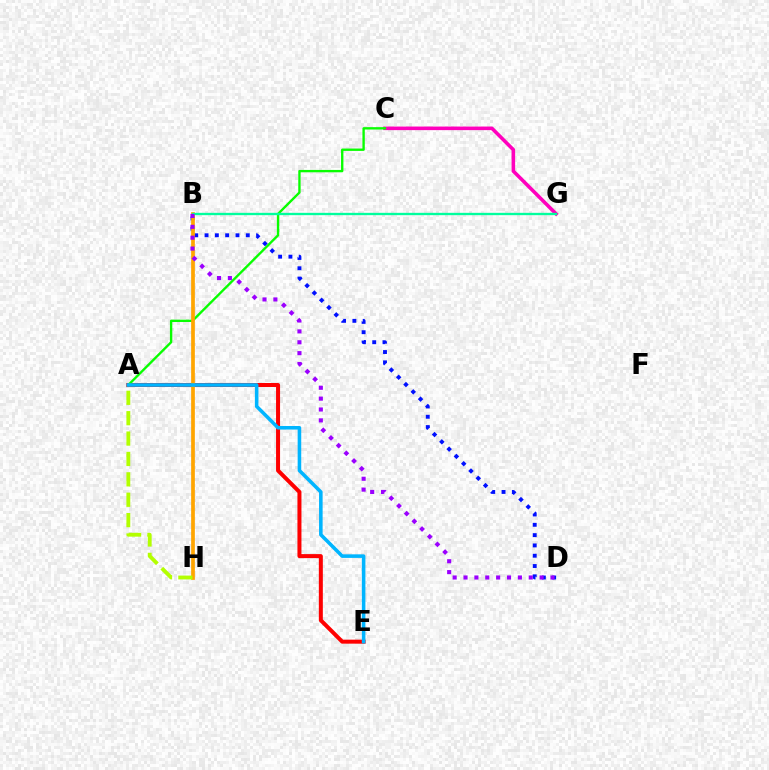{('C', 'G'): [{'color': '#ff00bd', 'line_style': 'solid', 'thickness': 2.58}], ('B', 'D'): [{'color': '#0010ff', 'line_style': 'dotted', 'thickness': 2.8}, {'color': '#9b00ff', 'line_style': 'dotted', 'thickness': 2.95}], ('A', 'E'): [{'color': '#ff0000', 'line_style': 'solid', 'thickness': 2.88}, {'color': '#00b5ff', 'line_style': 'solid', 'thickness': 2.57}], ('A', 'C'): [{'color': '#08ff00', 'line_style': 'solid', 'thickness': 1.7}], ('B', 'H'): [{'color': '#ffa500', 'line_style': 'solid', 'thickness': 2.67}], ('B', 'G'): [{'color': '#00ff9d', 'line_style': 'solid', 'thickness': 1.68}], ('A', 'H'): [{'color': '#b3ff00', 'line_style': 'dashed', 'thickness': 2.77}]}